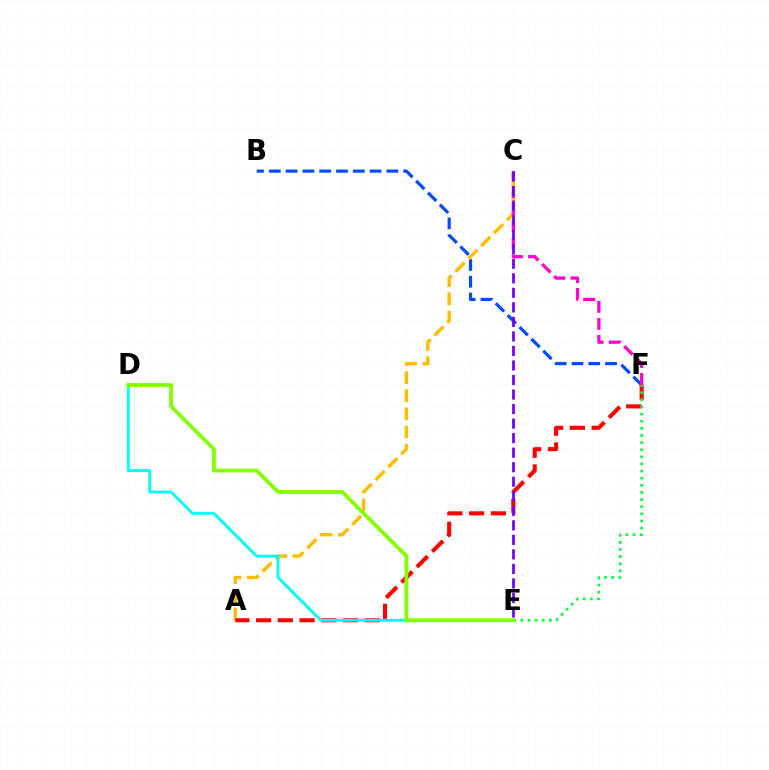{('B', 'F'): [{'color': '#004bff', 'line_style': 'dashed', 'thickness': 2.28}], ('A', 'C'): [{'color': '#ffbd00', 'line_style': 'dashed', 'thickness': 2.47}], ('A', 'F'): [{'color': '#ff0000', 'line_style': 'dashed', 'thickness': 2.95}], ('C', 'F'): [{'color': '#ff00cf', 'line_style': 'dashed', 'thickness': 2.32}], ('E', 'F'): [{'color': '#00ff39', 'line_style': 'dotted', 'thickness': 1.94}], ('C', 'E'): [{'color': '#7200ff', 'line_style': 'dashed', 'thickness': 1.97}], ('D', 'E'): [{'color': '#00fff6', 'line_style': 'solid', 'thickness': 2.06}, {'color': '#84ff00', 'line_style': 'solid', 'thickness': 2.75}]}